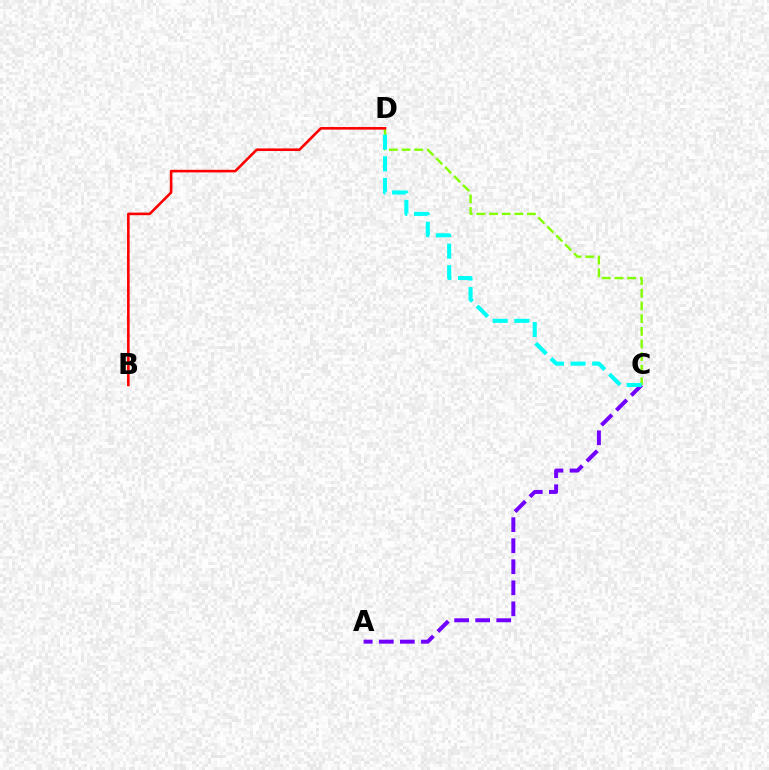{('A', 'C'): [{'color': '#7200ff', 'line_style': 'dashed', 'thickness': 2.86}], ('C', 'D'): [{'color': '#84ff00', 'line_style': 'dashed', 'thickness': 1.72}, {'color': '#00fff6', 'line_style': 'dashed', 'thickness': 2.94}], ('B', 'D'): [{'color': '#ff0000', 'line_style': 'solid', 'thickness': 1.87}]}